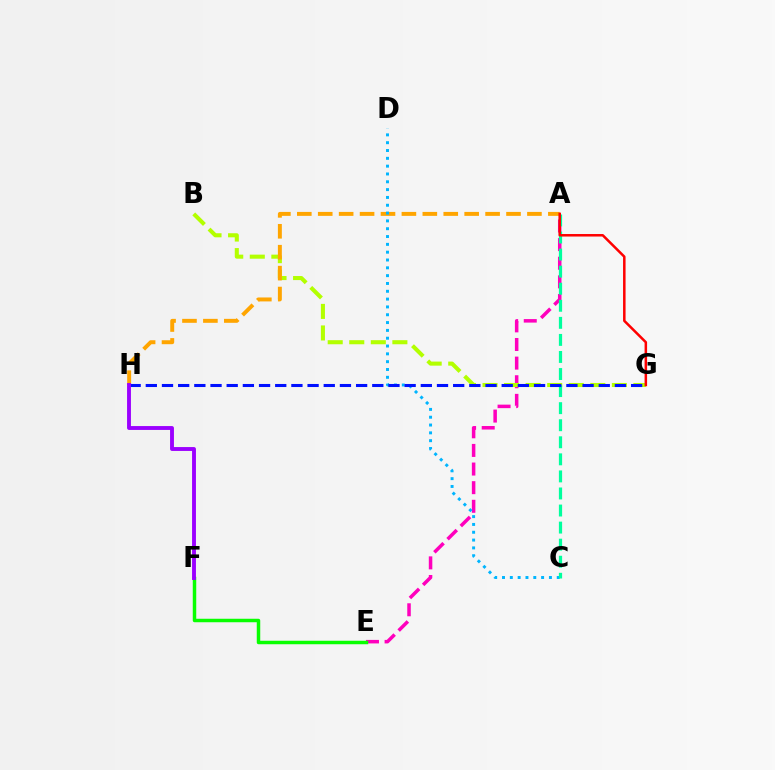{('A', 'E'): [{'color': '#ff00bd', 'line_style': 'dashed', 'thickness': 2.53}], ('B', 'G'): [{'color': '#b3ff00', 'line_style': 'dashed', 'thickness': 2.93}], ('A', 'H'): [{'color': '#ffa500', 'line_style': 'dashed', 'thickness': 2.84}], ('E', 'F'): [{'color': '#08ff00', 'line_style': 'solid', 'thickness': 2.5}], ('C', 'D'): [{'color': '#00b5ff', 'line_style': 'dotted', 'thickness': 2.12}], ('A', 'C'): [{'color': '#00ff9d', 'line_style': 'dashed', 'thickness': 2.32}], ('G', 'H'): [{'color': '#0010ff', 'line_style': 'dashed', 'thickness': 2.2}], ('A', 'G'): [{'color': '#ff0000', 'line_style': 'solid', 'thickness': 1.81}], ('F', 'H'): [{'color': '#9b00ff', 'line_style': 'solid', 'thickness': 2.8}]}